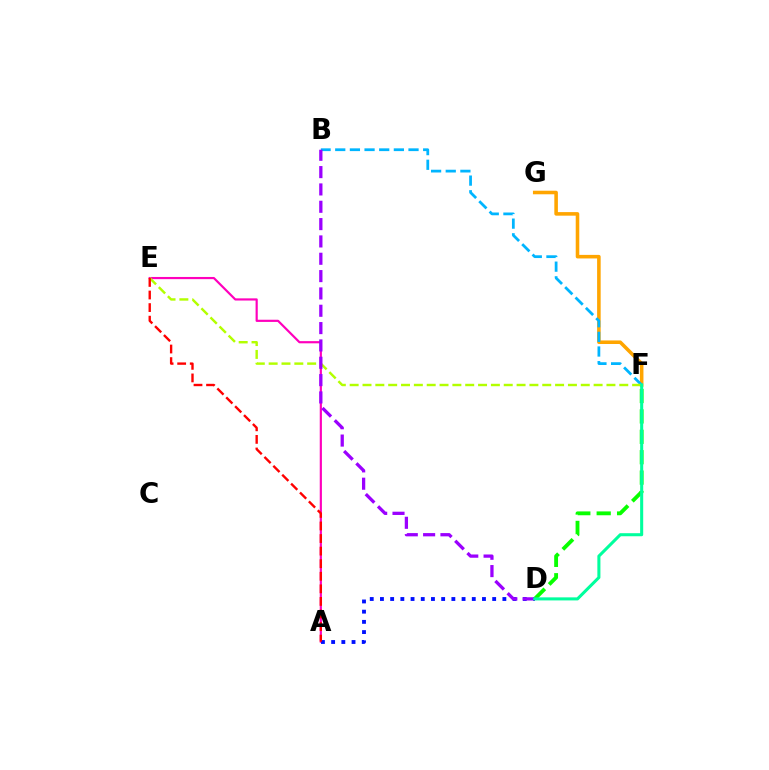{('A', 'E'): [{'color': '#ff00bd', 'line_style': 'solid', 'thickness': 1.57}, {'color': '#ff0000', 'line_style': 'dashed', 'thickness': 1.71}], ('F', 'G'): [{'color': '#ffa500', 'line_style': 'solid', 'thickness': 2.57}], ('B', 'F'): [{'color': '#00b5ff', 'line_style': 'dashed', 'thickness': 1.99}], ('A', 'D'): [{'color': '#0010ff', 'line_style': 'dotted', 'thickness': 2.77}], ('D', 'F'): [{'color': '#08ff00', 'line_style': 'dashed', 'thickness': 2.77}, {'color': '#00ff9d', 'line_style': 'solid', 'thickness': 2.2}], ('E', 'F'): [{'color': '#b3ff00', 'line_style': 'dashed', 'thickness': 1.74}], ('B', 'D'): [{'color': '#9b00ff', 'line_style': 'dashed', 'thickness': 2.35}]}